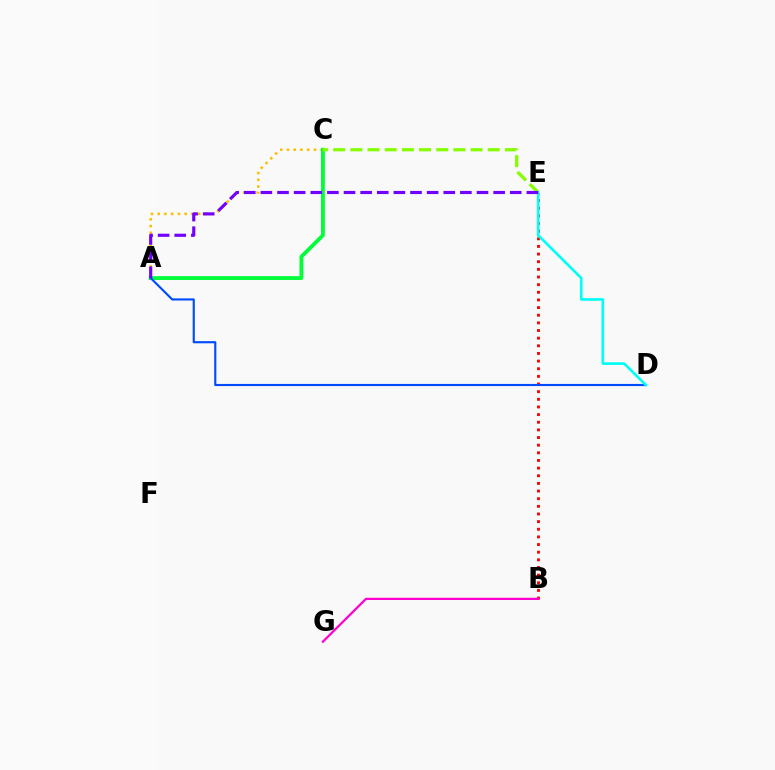{('A', 'C'): [{'color': '#ffbd00', 'line_style': 'dotted', 'thickness': 1.83}, {'color': '#00ff39', 'line_style': 'solid', 'thickness': 2.75}], ('B', 'E'): [{'color': '#ff0000', 'line_style': 'dotted', 'thickness': 2.08}], ('B', 'G'): [{'color': '#ff00cf', 'line_style': 'solid', 'thickness': 1.62}], ('A', 'D'): [{'color': '#004bff', 'line_style': 'solid', 'thickness': 1.54}], ('C', 'E'): [{'color': '#84ff00', 'line_style': 'dashed', 'thickness': 2.33}], ('D', 'E'): [{'color': '#00fff6', 'line_style': 'solid', 'thickness': 1.9}], ('A', 'E'): [{'color': '#7200ff', 'line_style': 'dashed', 'thickness': 2.26}]}